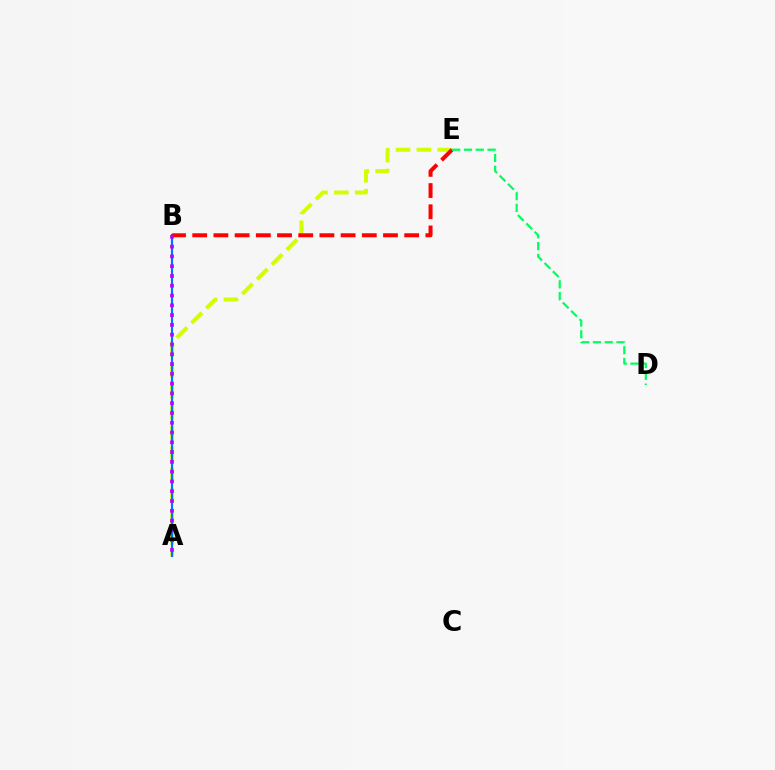{('A', 'E'): [{'color': '#d1ff00', 'line_style': 'dashed', 'thickness': 2.84}], ('A', 'B'): [{'color': '#0074ff', 'line_style': 'solid', 'thickness': 1.56}, {'color': '#b900ff', 'line_style': 'dotted', 'thickness': 2.66}], ('B', 'E'): [{'color': '#ff0000', 'line_style': 'dashed', 'thickness': 2.88}], ('D', 'E'): [{'color': '#00ff5c', 'line_style': 'dashed', 'thickness': 1.6}]}